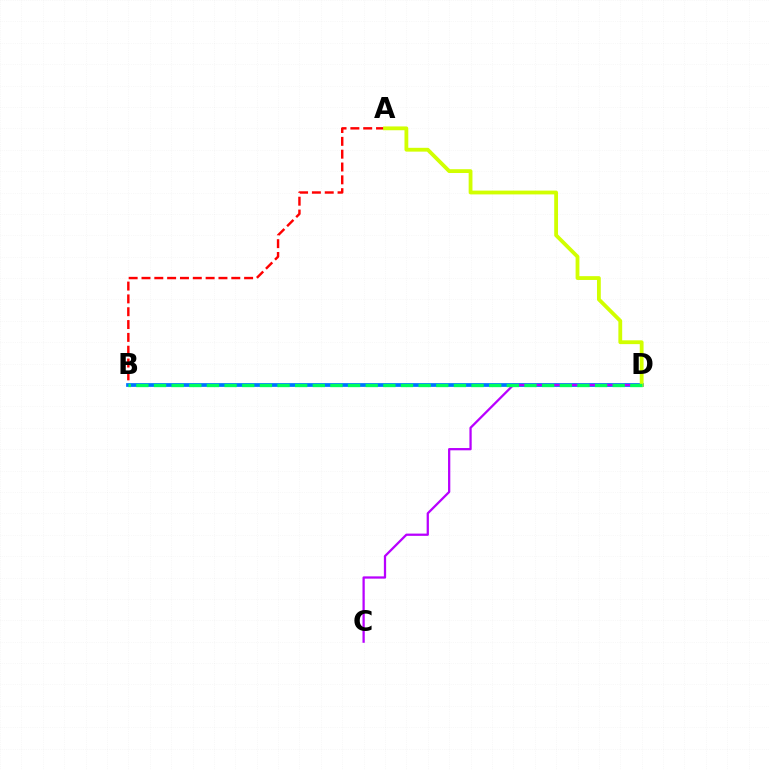{('A', 'B'): [{'color': '#ff0000', 'line_style': 'dashed', 'thickness': 1.74}], ('B', 'D'): [{'color': '#0074ff', 'line_style': 'solid', 'thickness': 2.69}, {'color': '#00ff5c', 'line_style': 'dashed', 'thickness': 2.4}], ('C', 'D'): [{'color': '#b900ff', 'line_style': 'solid', 'thickness': 1.63}], ('A', 'D'): [{'color': '#d1ff00', 'line_style': 'solid', 'thickness': 2.74}]}